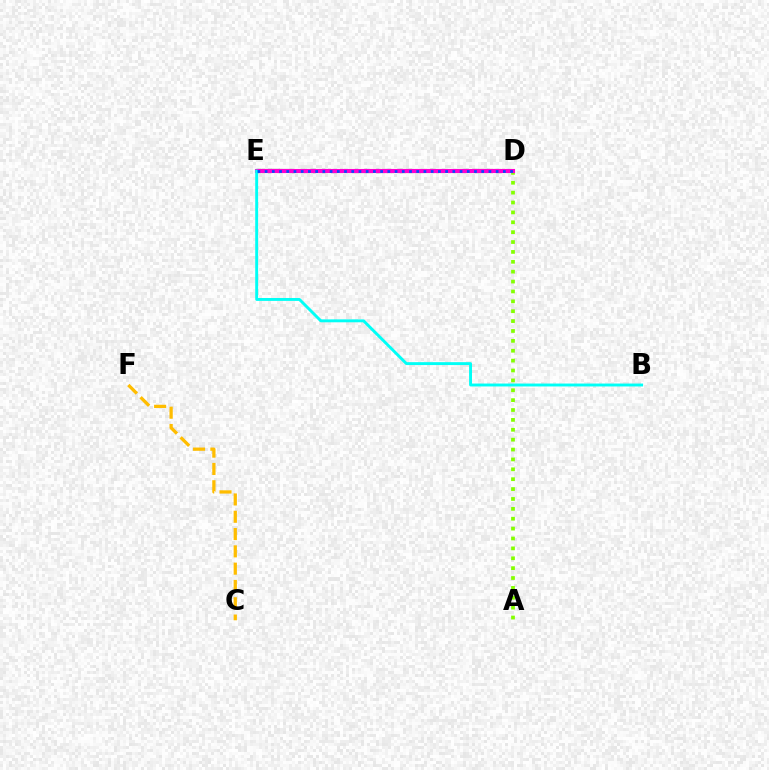{('D', 'E'): [{'color': '#ff0000', 'line_style': 'dashed', 'thickness': 1.57}, {'color': '#7200ff', 'line_style': 'dotted', 'thickness': 2.94}, {'color': '#00ff39', 'line_style': 'dotted', 'thickness': 2.96}, {'color': '#ff00cf', 'line_style': 'solid', 'thickness': 2.95}, {'color': '#004bff', 'line_style': 'dotted', 'thickness': 1.96}], ('A', 'D'): [{'color': '#84ff00', 'line_style': 'dotted', 'thickness': 2.68}], ('C', 'F'): [{'color': '#ffbd00', 'line_style': 'dashed', 'thickness': 2.35}], ('B', 'E'): [{'color': '#00fff6', 'line_style': 'solid', 'thickness': 2.09}]}